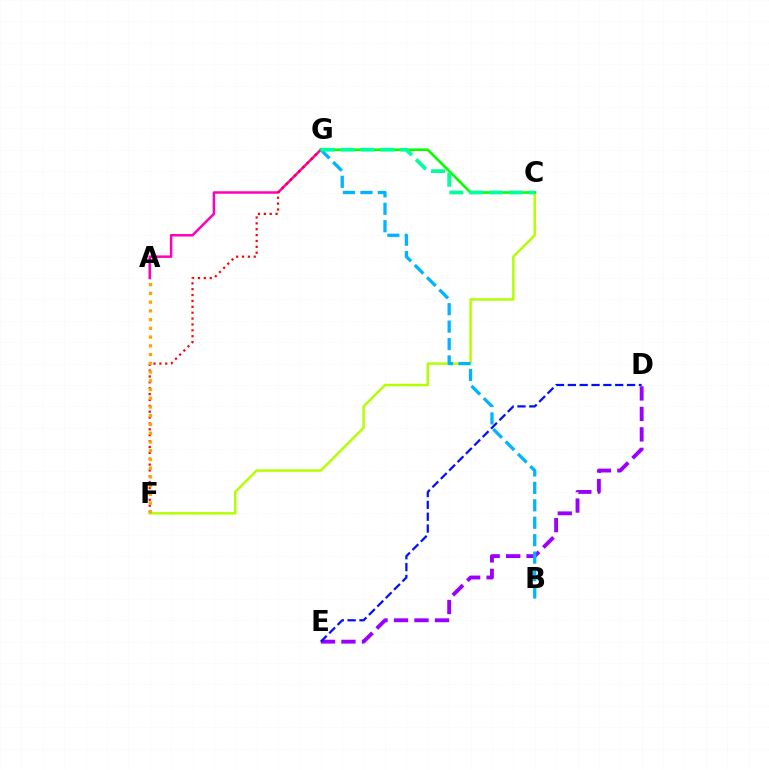{('A', 'G'): [{'color': '#ff00bd', 'line_style': 'solid', 'thickness': 1.81}], ('F', 'G'): [{'color': '#ff0000', 'line_style': 'dotted', 'thickness': 1.6}], ('C', 'F'): [{'color': '#b3ff00', 'line_style': 'solid', 'thickness': 1.78}], ('C', 'G'): [{'color': '#08ff00', 'line_style': 'solid', 'thickness': 1.9}, {'color': '#00ff9d', 'line_style': 'dashed', 'thickness': 2.7}], ('D', 'E'): [{'color': '#9b00ff', 'line_style': 'dashed', 'thickness': 2.78}, {'color': '#0010ff', 'line_style': 'dashed', 'thickness': 1.61}], ('B', 'G'): [{'color': '#00b5ff', 'line_style': 'dashed', 'thickness': 2.37}], ('A', 'F'): [{'color': '#ffa500', 'line_style': 'dotted', 'thickness': 2.37}]}